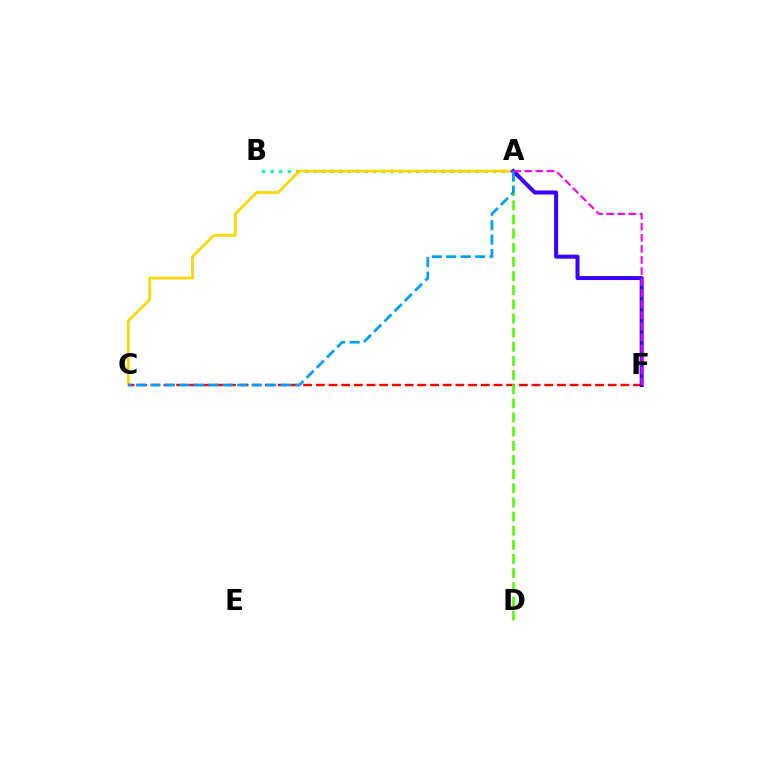{('A', 'B'): [{'color': '#00ff86', 'line_style': 'dotted', 'thickness': 2.33}], ('A', 'C'): [{'color': '#ffd500', 'line_style': 'solid', 'thickness': 1.98}, {'color': '#009eff', 'line_style': 'dashed', 'thickness': 1.96}], ('C', 'F'): [{'color': '#ff0000', 'line_style': 'dashed', 'thickness': 1.72}], ('A', 'D'): [{'color': '#4fff00', 'line_style': 'dashed', 'thickness': 1.92}], ('A', 'F'): [{'color': '#3700ff', 'line_style': 'solid', 'thickness': 2.89}, {'color': '#ff00ed', 'line_style': 'dashed', 'thickness': 1.5}]}